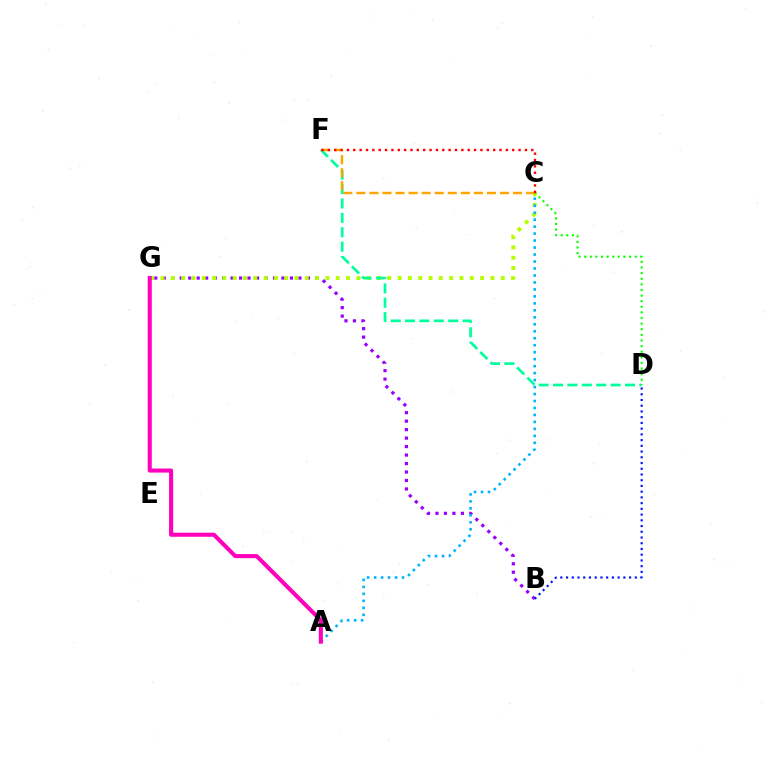{('B', 'G'): [{'color': '#9b00ff', 'line_style': 'dotted', 'thickness': 2.3}], ('C', 'G'): [{'color': '#b3ff00', 'line_style': 'dotted', 'thickness': 2.8}], ('D', 'F'): [{'color': '#00ff9d', 'line_style': 'dashed', 'thickness': 1.96}], ('C', 'D'): [{'color': '#08ff00', 'line_style': 'dotted', 'thickness': 1.52}], ('B', 'D'): [{'color': '#0010ff', 'line_style': 'dotted', 'thickness': 1.56}], ('A', 'C'): [{'color': '#00b5ff', 'line_style': 'dotted', 'thickness': 1.9}], ('C', 'F'): [{'color': '#ffa500', 'line_style': 'dashed', 'thickness': 1.77}, {'color': '#ff0000', 'line_style': 'dotted', 'thickness': 1.73}], ('A', 'G'): [{'color': '#ff00bd', 'line_style': 'solid', 'thickness': 2.93}]}